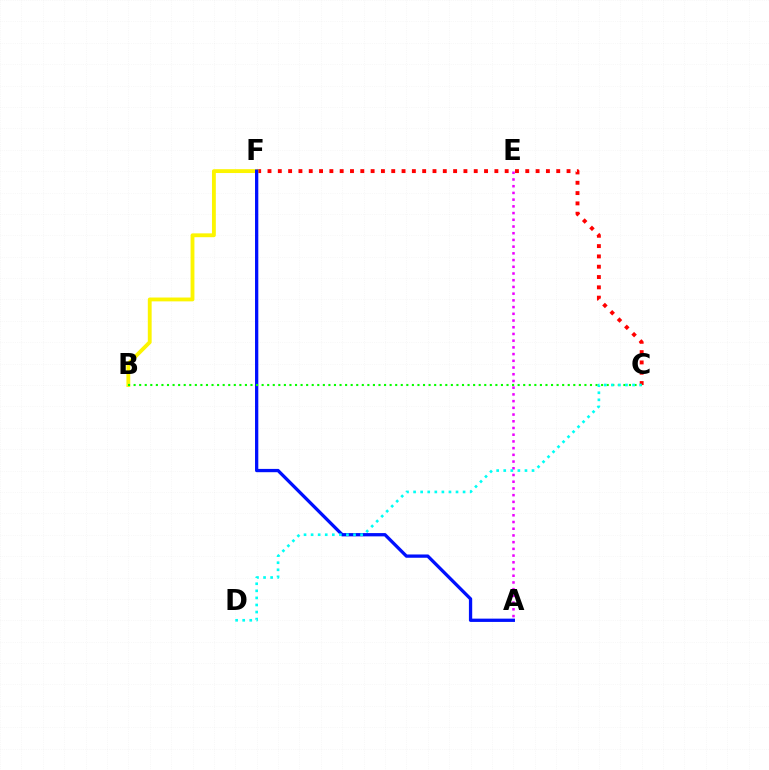{('C', 'F'): [{'color': '#ff0000', 'line_style': 'dotted', 'thickness': 2.8}], ('B', 'F'): [{'color': '#fcf500', 'line_style': 'solid', 'thickness': 2.77}], ('A', 'F'): [{'color': '#0010ff', 'line_style': 'solid', 'thickness': 2.37}], ('A', 'E'): [{'color': '#ee00ff', 'line_style': 'dotted', 'thickness': 1.82}], ('B', 'C'): [{'color': '#08ff00', 'line_style': 'dotted', 'thickness': 1.51}], ('C', 'D'): [{'color': '#00fff6', 'line_style': 'dotted', 'thickness': 1.92}]}